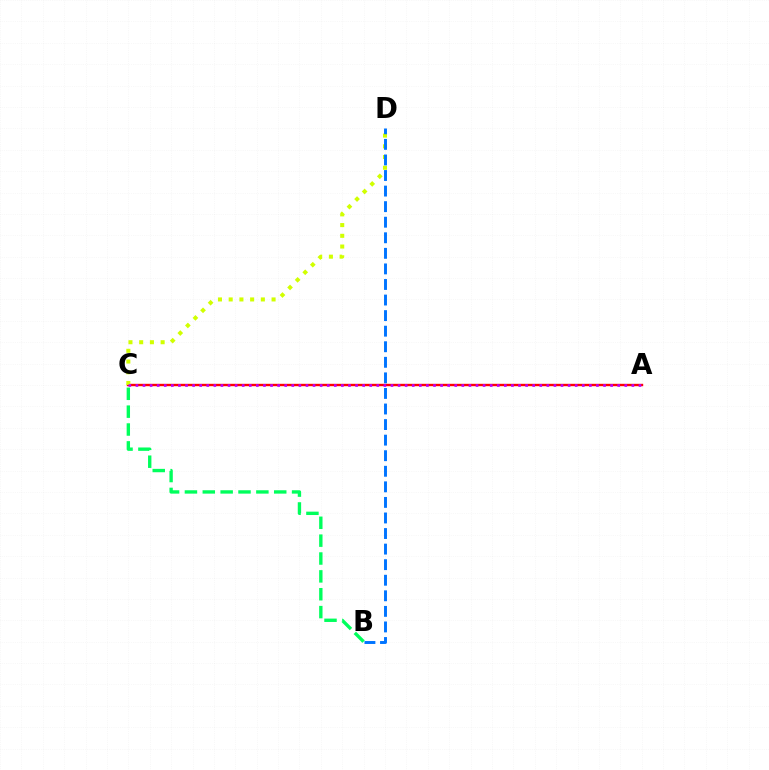{('A', 'C'): [{'color': '#ff0000', 'line_style': 'solid', 'thickness': 1.72}, {'color': '#b900ff', 'line_style': 'dotted', 'thickness': 1.92}], ('C', 'D'): [{'color': '#d1ff00', 'line_style': 'dotted', 'thickness': 2.91}], ('B', 'C'): [{'color': '#00ff5c', 'line_style': 'dashed', 'thickness': 2.43}], ('B', 'D'): [{'color': '#0074ff', 'line_style': 'dashed', 'thickness': 2.11}]}